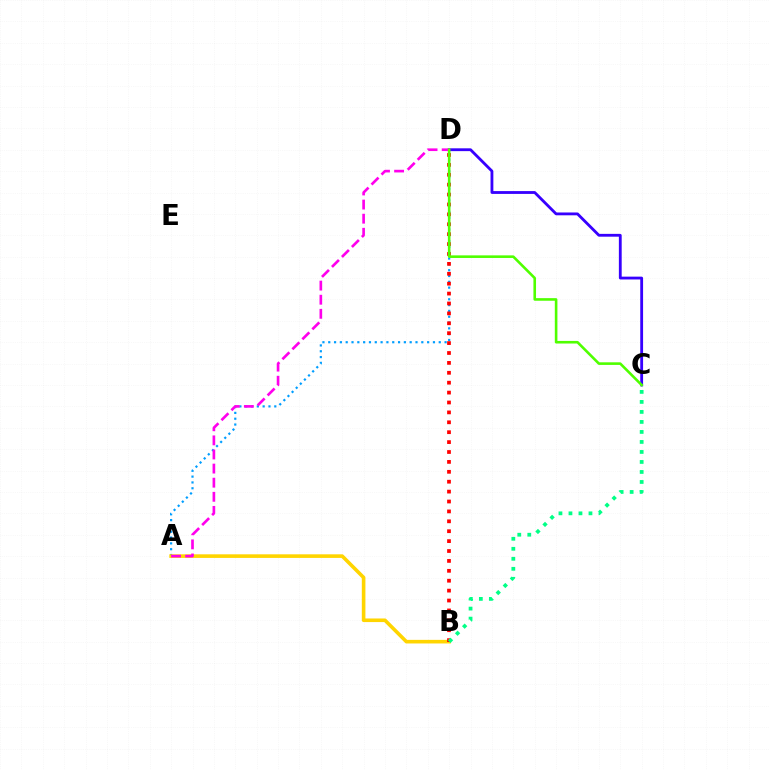{('A', 'D'): [{'color': '#009eff', 'line_style': 'dotted', 'thickness': 1.58}, {'color': '#ff00ed', 'line_style': 'dashed', 'thickness': 1.92}], ('A', 'B'): [{'color': '#ffd500', 'line_style': 'solid', 'thickness': 2.59}], ('B', 'D'): [{'color': '#ff0000', 'line_style': 'dotted', 'thickness': 2.69}], ('C', 'D'): [{'color': '#3700ff', 'line_style': 'solid', 'thickness': 2.03}, {'color': '#4fff00', 'line_style': 'solid', 'thickness': 1.87}], ('B', 'C'): [{'color': '#00ff86', 'line_style': 'dotted', 'thickness': 2.72}]}